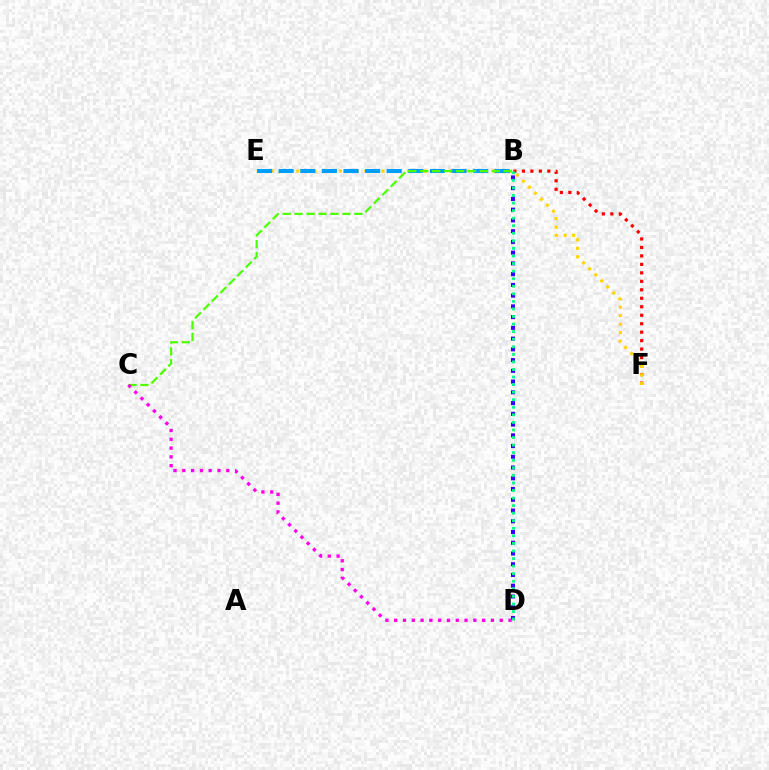{('B', 'D'): [{'color': '#3700ff', 'line_style': 'dotted', 'thickness': 2.92}, {'color': '#00ff86', 'line_style': 'dotted', 'thickness': 2.06}], ('B', 'F'): [{'color': '#ff0000', 'line_style': 'dotted', 'thickness': 2.3}], ('E', 'F'): [{'color': '#ffd500', 'line_style': 'dotted', 'thickness': 2.31}], ('B', 'E'): [{'color': '#009eff', 'line_style': 'dashed', 'thickness': 2.94}], ('B', 'C'): [{'color': '#4fff00', 'line_style': 'dashed', 'thickness': 1.62}], ('C', 'D'): [{'color': '#ff00ed', 'line_style': 'dotted', 'thickness': 2.39}]}